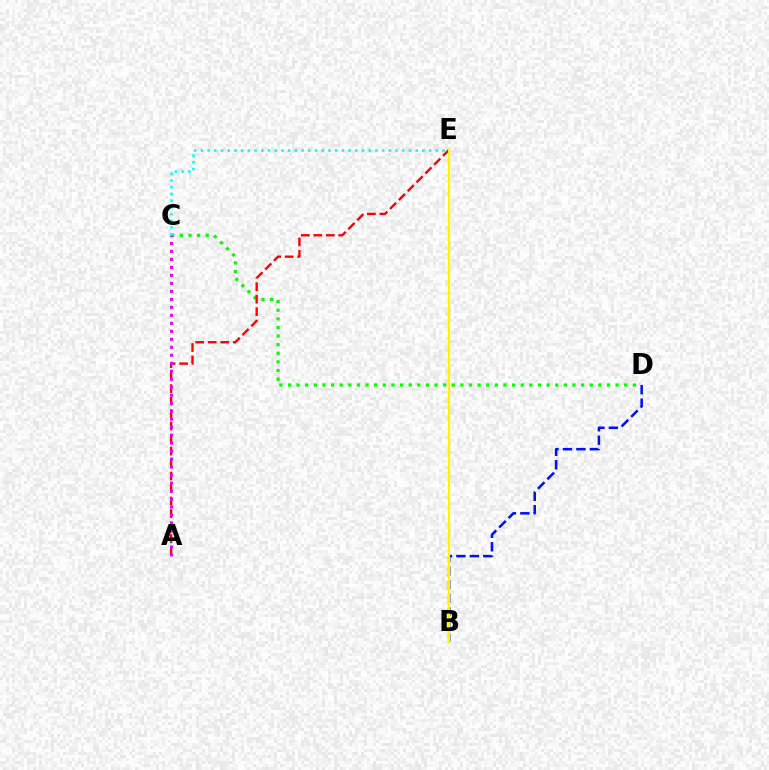{('C', 'D'): [{'color': '#08ff00', 'line_style': 'dotted', 'thickness': 2.34}], ('A', 'E'): [{'color': '#ff0000', 'line_style': 'dashed', 'thickness': 1.7}], ('B', 'D'): [{'color': '#0010ff', 'line_style': 'dashed', 'thickness': 1.83}], ('A', 'C'): [{'color': '#ee00ff', 'line_style': 'dotted', 'thickness': 2.17}], ('C', 'E'): [{'color': '#00fff6', 'line_style': 'dotted', 'thickness': 1.82}], ('B', 'E'): [{'color': '#fcf500', 'line_style': 'solid', 'thickness': 1.59}]}